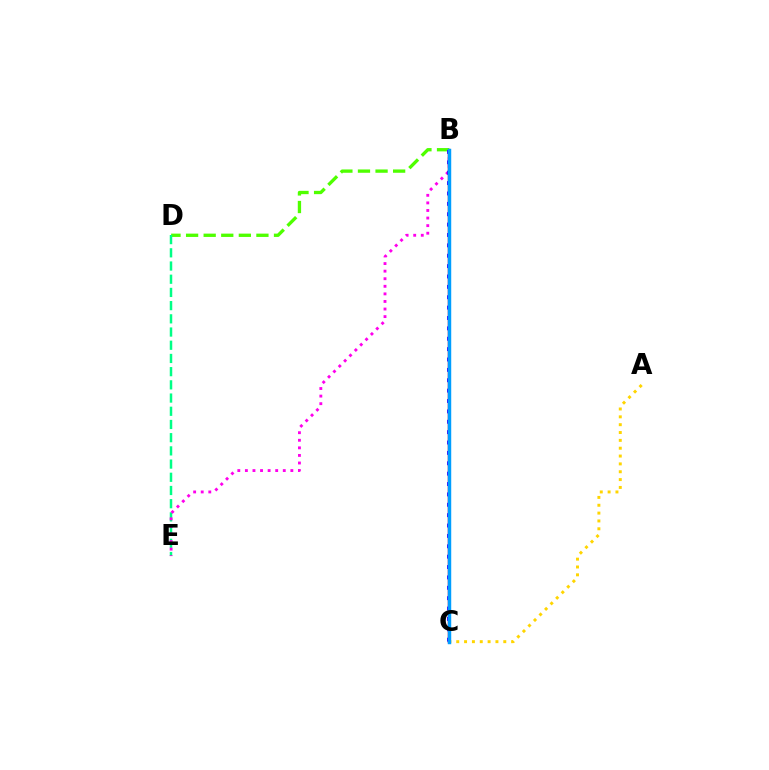{('B', 'C'): [{'color': '#ff0000', 'line_style': 'solid', 'thickness': 1.74}, {'color': '#3700ff', 'line_style': 'dotted', 'thickness': 2.82}, {'color': '#009eff', 'line_style': 'solid', 'thickness': 2.48}], ('B', 'D'): [{'color': '#4fff00', 'line_style': 'dashed', 'thickness': 2.39}], ('D', 'E'): [{'color': '#00ff86', 'line_style': 'dashed', 'thickness': 1.79}], ('B', 'E'): [{'color': '#ff00ed', 'line_style': 'dotted', 'thickness': 2.06}], ('A', 'C'): [{'color': '#ffd500', 'line_style': 'dotted', 'thickness': 2.13}]}